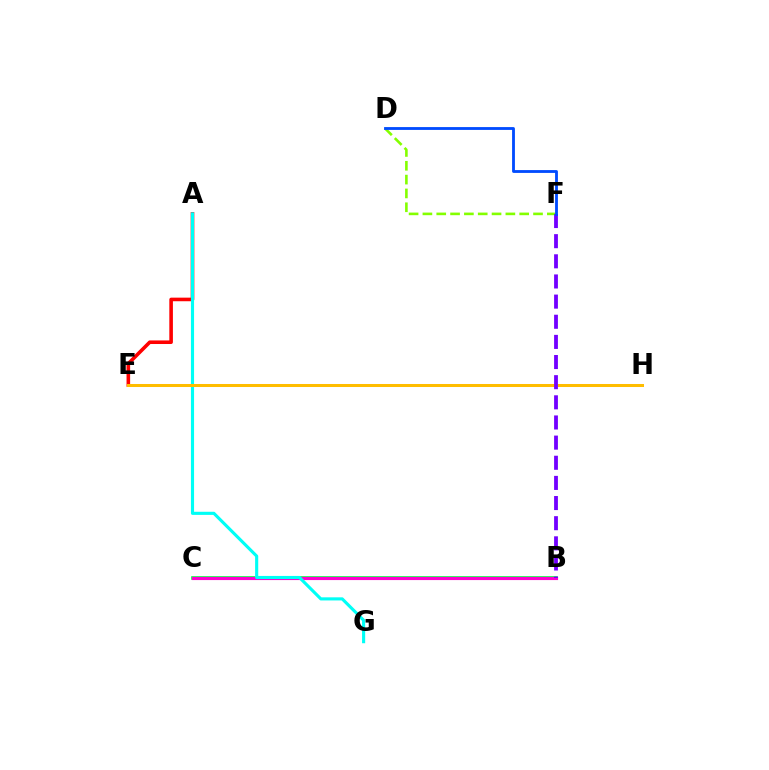{('A', 'E'): [{'color': '#ff0000', 'line_style': 'solid', 'thickness': 2.59}], ('B', 'C'): [{'color': '#00ff39', 'line_style': 'solid', 'thickness': 2.61}, {'color': '#ff00cf', 'line_style': 'solid', 'thickness': 2.26}], ('D', 'F'): [{'color': '#84ff00', 'line_style': 'dashed', 'thickness': 1.88}, {'color': '#004bff', 'line_style': 'solid', 'thickness': 2.04}], ('A', 'G'): [{'color': '#00fff6', 'line_style': 'solid', 'thickness': 2.25}], ('E', 'H'): [{'color': '#ffbd00', 'line_style': 'solid', 'thickness': 2.17}], ('B', 'F'): [{'color': '#7200ff', 'line_style': 'dashed', 'thickness': 2.74}]}